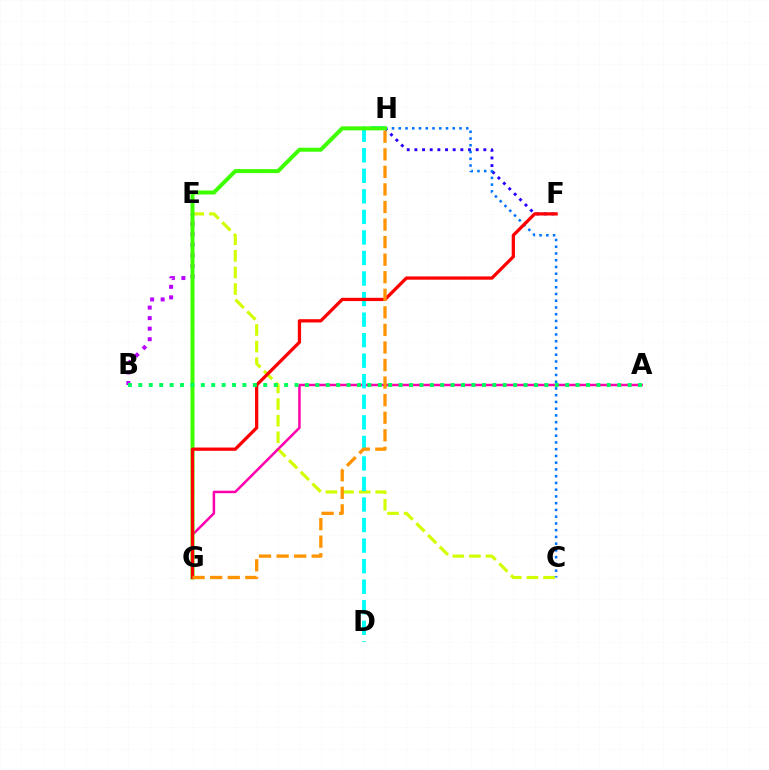{('C', 'E'): [{'color': '#d1ff00', 'line_style': 'dashed', 'thickness': 2.25}], ('F', 'H'): [{'color': '#2500ff', 'line_style': 'dotted', 'thickness': 2.08}], ('B', 'E'): [{'color': '#b900ff', 'line_style': 'dotted', 'thickness': 2.86}], ('A', 'G'): [{'color': '#ff00ac', 'line_style': 'solid', 'thickness': 1.79}], ('D', 'H'): [{'color': '#00fff6', 'line_style': 'dashed', 'thickness': 2.79}], ('C', 'H'): [{'color': '#0074ff', 'line_style': 'dotted', 'thickness': 1.83}], ('G', 'H'): [{'color': '#3dff00', 'line_style': 'solid', 'thickness': 2.86}, {'color': '#ff9400', 'line_style': 'dashed', 'thickness': 2.39}], ('F', 'G'): [{'color': '#ff0000', 'line_style': 'solid', 'thickness': 2.36}], ('A', 'B'): [{'color': '#00ff5c', 'line_style': 'dotted', 'thickness': 2.83}]}